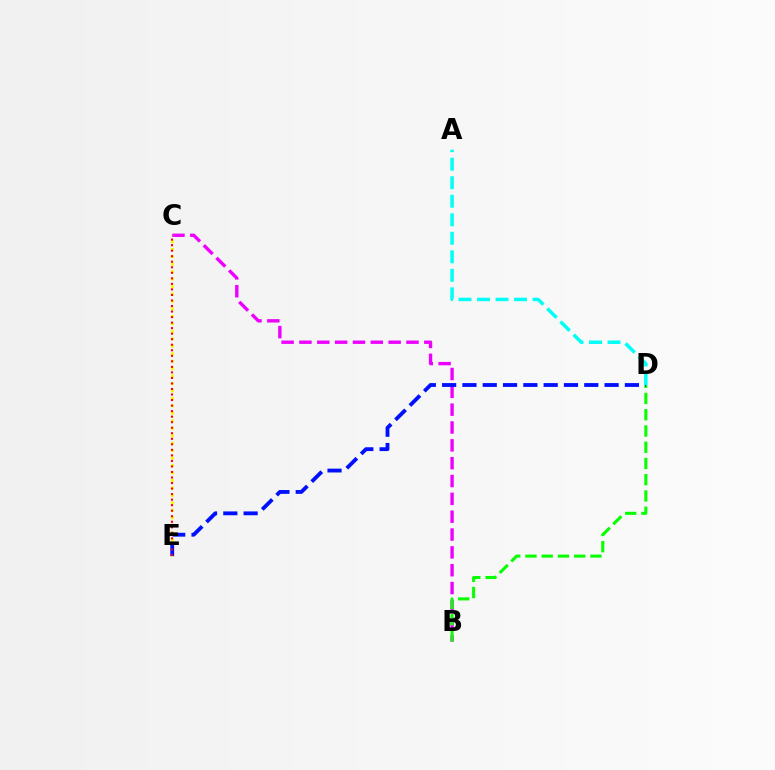{('B', 'C'): [{'color': '#ee00ff', 'line_style': 'dashed', 'thickness': 2.42}], ('C', 'E'): [{'color': '#fcf500', 'line_style': 'dotted', 'thickness': 2.03}, {'color': '#ff0000', 'line_style': 'dotted', 'thickness': 1.5}], ('B', 'D'): [{'color': '#08ff00', 'line_style': 'dashed', 'thickness': 2.21}], ('D', 'E'): [{'color': '#0010ff', 'line_style': 'dashed', 'thickness': 2.76}], ('A', 'D'): [{'color': '#00fff6', 'line_style': 'dashed', 'thickness': 2.52}]}